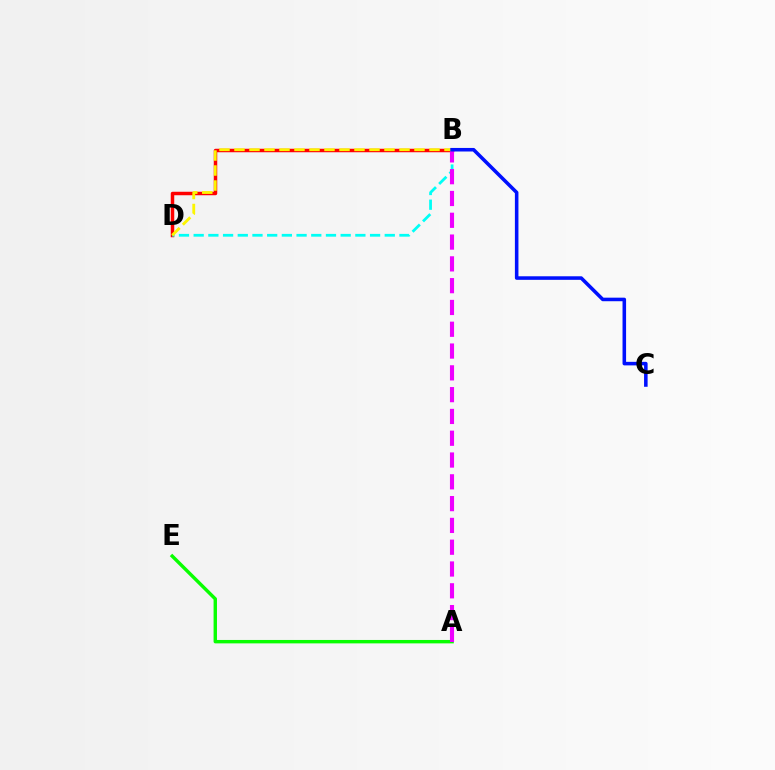{('B', 'D'): [{'color': '#ff0000', 'line_style': 'solid', 'thickness': 2.5}, {'color': '#00fff6', 'line_style': 'dashed', 'thickness': 2.0}, {'color': '#fcf500', 'line_style': 'dashed', 'thickness': 2.04}], ('A', 'E'): [{'color': '#08ff00', 'line_style': 'solid', 'thickness': 2.45}], ('A', 'B'): [{'color': '#ee00ff', 'line_style': 'dashed', 'thickness': 2.96}], ('B', 'C'): [{'color': '#0010ff', 'line_style': 'solid', 'thickness': 2.56}]}